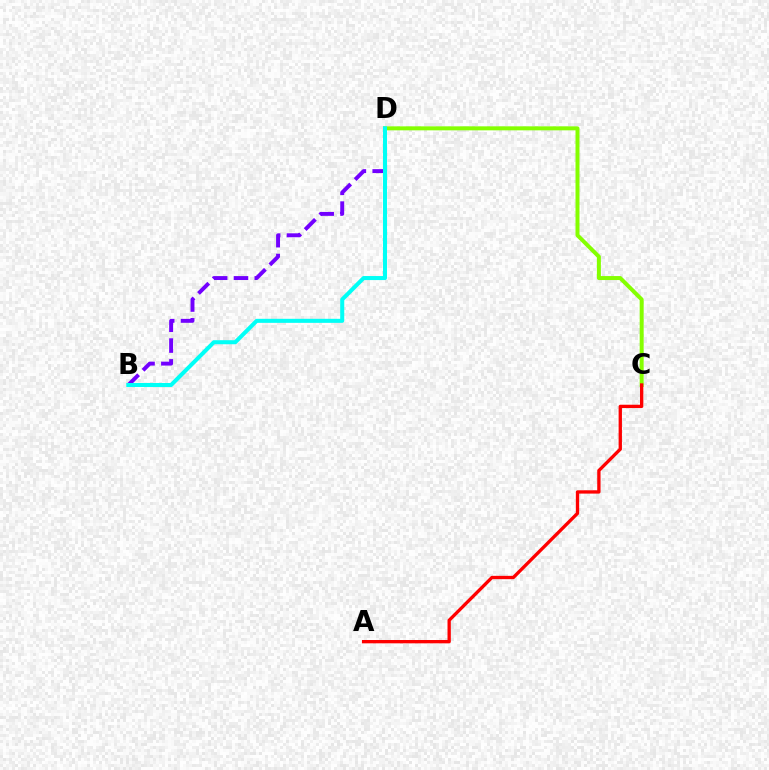{('C', 'D'): [{'color': '#84ff00', 'line_style': 'solid', 'thickness': 2.87}], ('A', 'C'): [{'color': '#ff0000', 'line_style': 'solid', 'thickness': 2.39}], ('B', 'D'): [{'color': '#7200ff', 'line_style': 'dashed', 'thickness': 2.83}, {'color': '#00fff6', 'line_style': 'solid', 'thickness': 2.91}]}